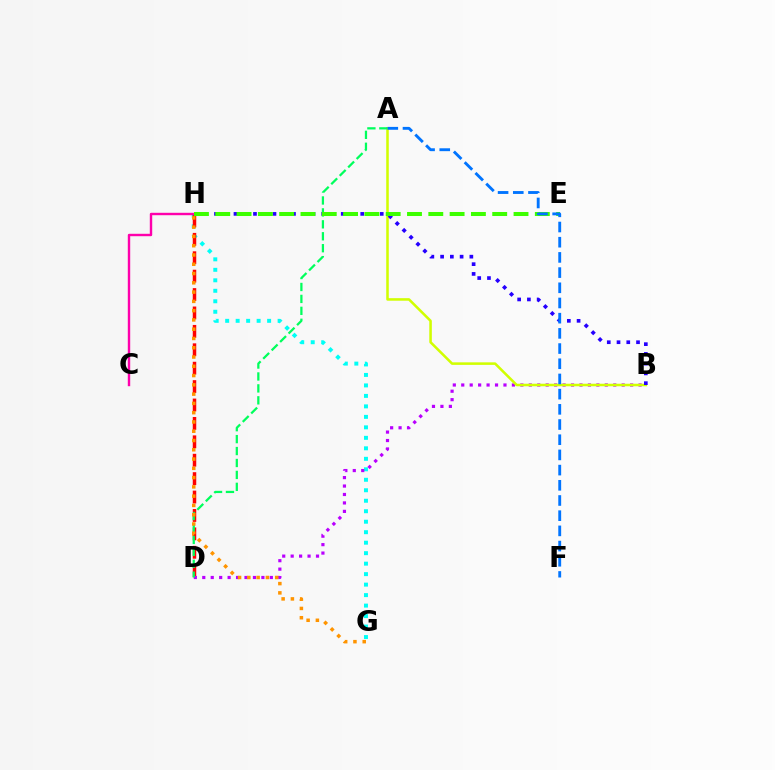{('G', 'H'): [{'color': '#00fff6', 'line_style': 'dotted', 'thickness': 2.85}, {'color': '#ff9400', 'line_style': 'dotted', 'thickness': 2.52}], ('D', 'H'): [{'color': '#ff0000', 'line_style': 'dashed', 'thickness': 2.5}], ('B', 'D'): [{'color': '#b900ff', 'line_style': 'dotted', 'thickness': 2.29}], ('A', 'B'): [{'color': '#d1ff00', 'line_style': 'solid', 'thickness': 1.83}], ('C', 'H'): [{'color': '#ff00ac', 'line_style': 'solid', 'thickness': 1.73}], ('A', 'D'): [{'color': '#00ff5c', 'line_style': 'dashed', 'thickness': 1.62}], ('B', 'H'): [{'color': '#2500ff', 'line_style': 'dotted', 'thickness': 2.65}], ('E', 'H'): [{'color': '#3dff00', 'line_style': 'dashed', 'thickness': 2.89}], ('A', 'F'): [{'color': '#0074ff', 'line_style': 'dashed', 'thickness': 2.06}]}